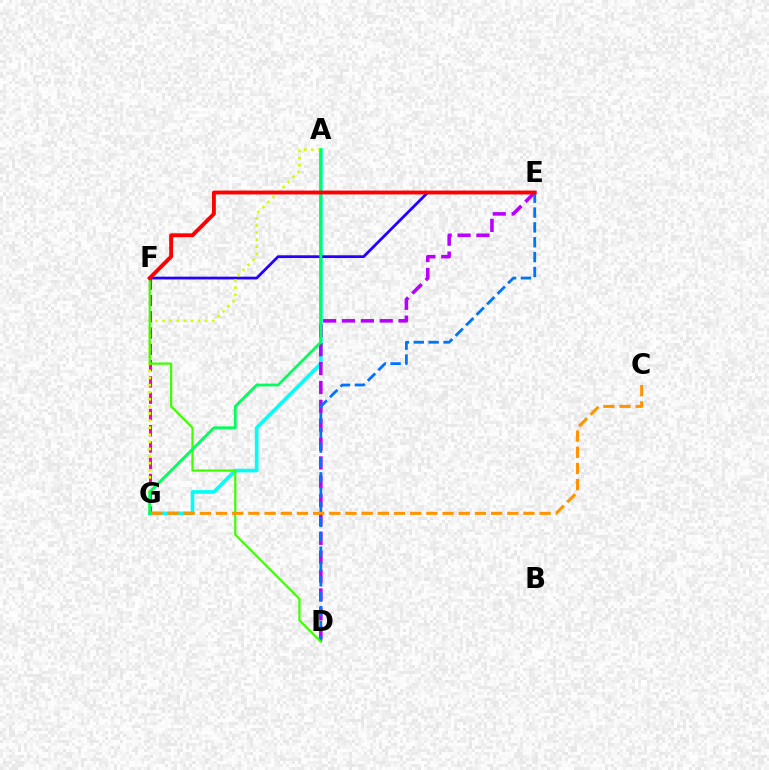{('F', 'G'): [{'color': '#ff00ac', 'line_style': 'dashed', 'thickness': 2.21}], ('A', 'G'): [{'color': '#00fff6', 'line_style': 'solid', 'thickness': 2.61}, {'color': '#d1ff00', 'line_style': 'dotted', 'thickness': 1.93}, {'color': '#00ff5c', 'line_style': 'solid', 'thickness': 2.01}], ('D', 'E'): [{'color': '#b900ff', 'line_style': 'dashed', 'thickness': 2.56}, {'color': '#0074ff', 'line_style': 'dashed', 'thickness': 2.02}], ('E', 'F'): [{'color': '#2500ff', 'line_style': 'solid', 'thickness': 1.99}, {'color': '#ff0000', 'line_style': 'solid', 'thickness': 2.79}], ('D', 'F'): [{'color': '#3dff00', 'line_style': 'solid', 'thickness': 1.59}], ('C', 'G'): [{'color': '#ff9400', 'line_style': 'dashed', 'thickness': 2.2}]}